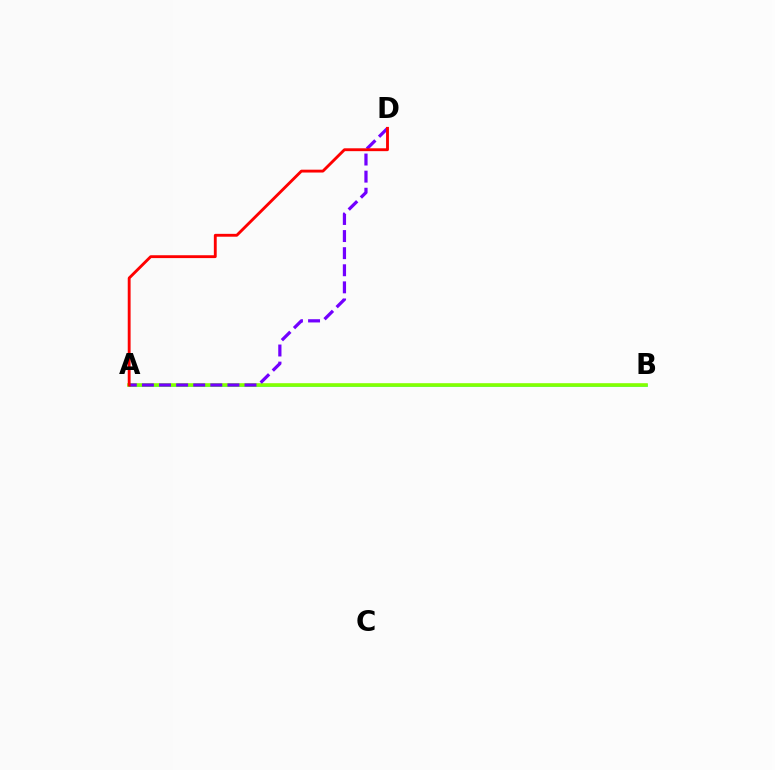{('A', 'B'): [{'color': '#00fff6', 'line_style': 'solid', 'thickness': 1.88}, {'color': '#84ff00', 'line_style': 'solid', 'thickness': 2.6}], ('A', 'D'): [{'color': '#7200ff', 'line_style': 'dashed', 'thickness': 2.32}, {'color': '#ff0000', 'line_style': 'solid', 'thickness': 2.06}]}